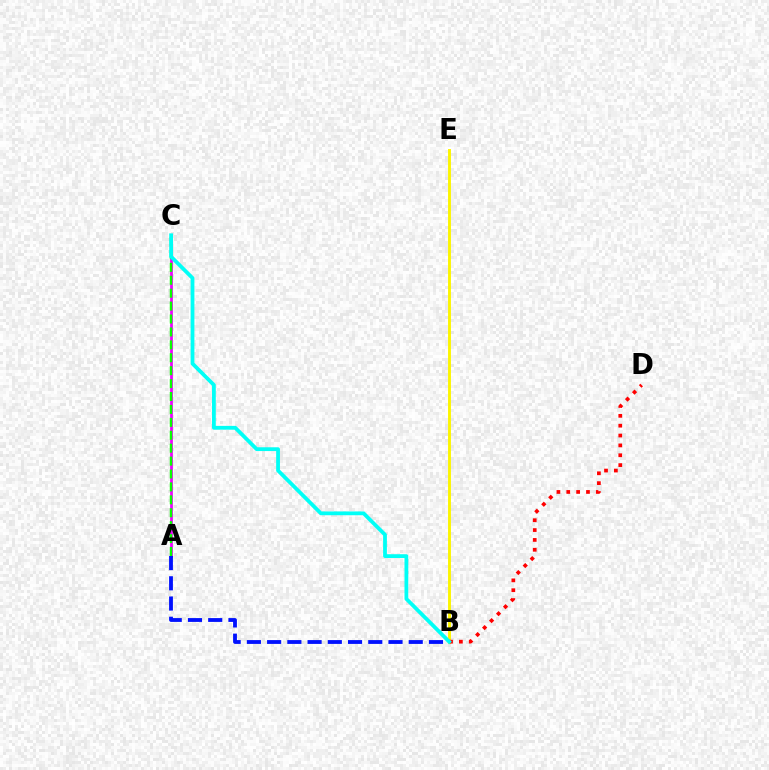{('A', 'C'): [{'color': '#ee00ff', 'line_style': 'solid', 'thickness': 1.97}, {'color': '#08ff00', 'line_style': 'dashed', 'thickness': 1.75}], ('A', 'B'): [{'color': '#0010ff', 'line_style': 'dashed', 'thickness': 2.75}], ('B', 'E'): [{'color': '#fcf500', 'line_style': 'solid', 'thickness': 2.09}], ('B', 'D'): [{'color': '#ff0000', 'line_style': 'dotted', 'thickness': 2.68}], ('B', 'C'): [{'color': '#00fff6', 'line_style': 'solid', 'thickness': 2.73}]}